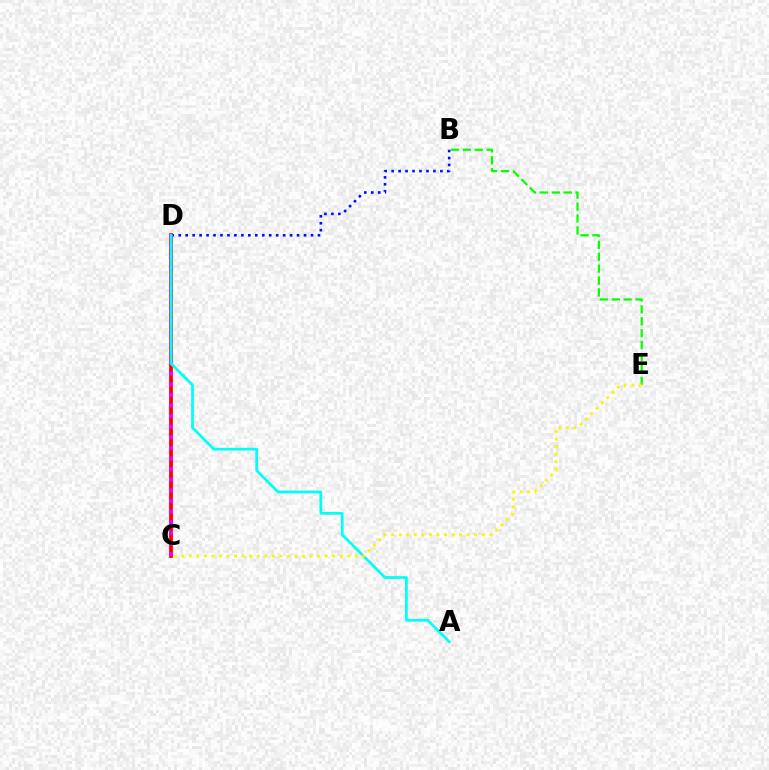{('C', 'D'): [{'color': '#ff0000', 'line_style': 'solid', 'thickness': 2.7}, {'color': '#ee00ff', 'line_style': 'dotted', 'thickness': 2.88}], ('B', 'D'): [{'color': '#0010ff', 'line_style': 'dotted', 'thickness': 1.89}], ('B', 'E'): [{'color': '#08ff00', 'line_style': 'dashed', 'thickness': 1.62}], ('A', 'D'): [{'color': '#00fff6', 'line_style': 'solid', 'thickness': 1.96}], ('C', 'E'): [{'color': '#fcf500', 'line_style': 'dotted', 'thickness': 2.05}]}